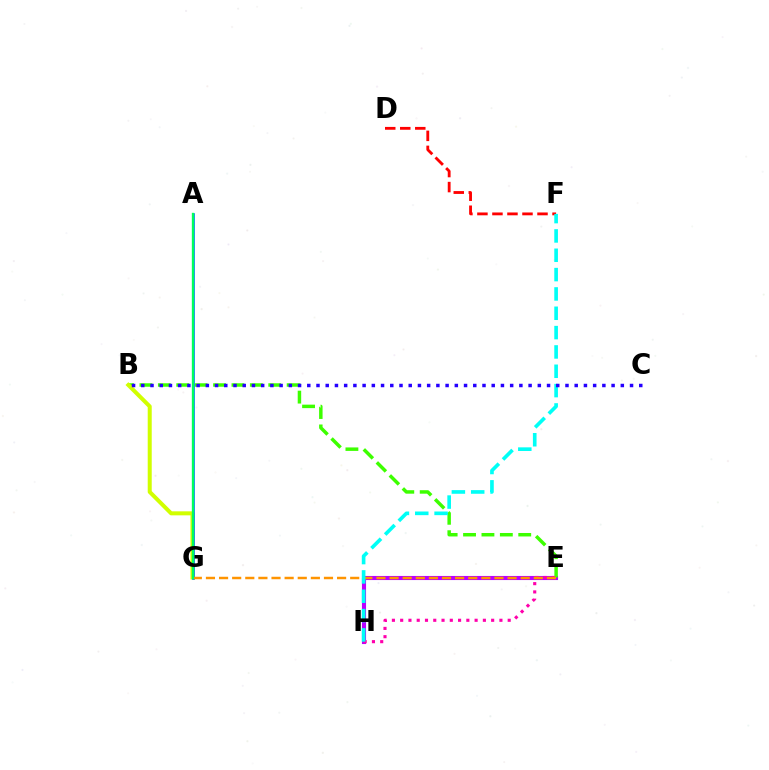{('D', 'F'): [{'color': '#ff0000', 'line_style': 'dashed', 'thickness': 2.04}], ('E', 'H'): [{'color': '#b900ff', 'line_style': 'solid', 'thickness': 2.96}, {'color': '#ff00ac', 'line_style': 'dotted', 'thickness': 2.25}], ('B', 'E'): [{'color': '#3dff00', 'line_style': 'dashed', 'thickness': 2.5}], ('B', 'G'): [{'color': '#d1ff00', 'line_style': 'solid', 'thickness': 2.89}], ('A', 'G'): [{'color': '#0074ff', 'line_style': 'solid', 'thickness': 1.91}, {'color': '#00ff5c', 'line_style': 'solid', 'thickness': 1.69}], ('E', 'G'): [{'color': '#ff9400', 'line_style': 'dashed', 'thickness': 1.78}], ('F', 'H'): [{'color': '#00fff6', 'line_style': 'dashed', 'thickness': 2.63}], ('B', 'C'): [{'color': '#2500ff', 'line_style': 'dotted', 'thickness': 2.51}]}